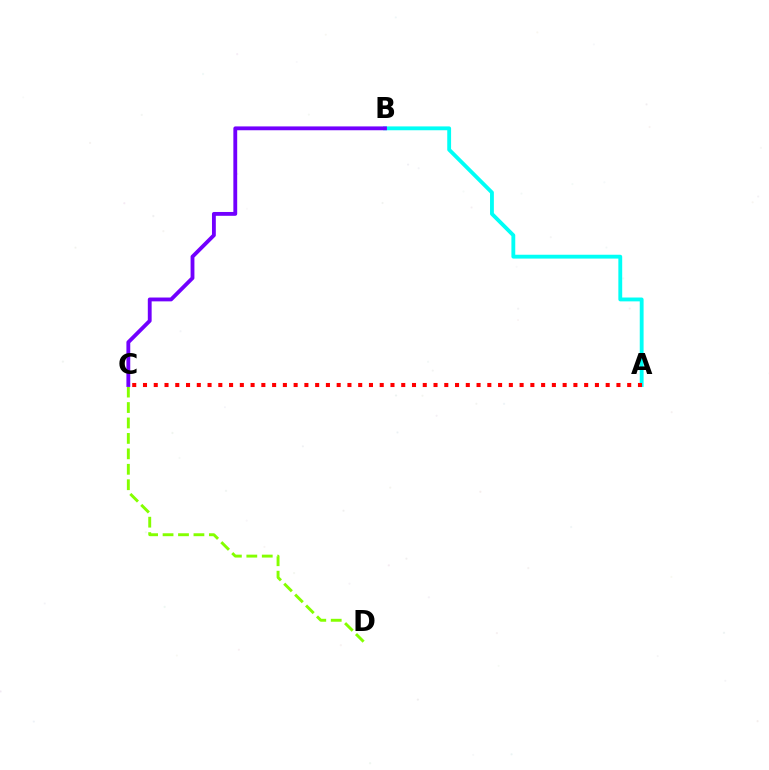{('A', 'B'): [{'color': '#00fff6', 'line_style': 'solid', 'thickness': 2.77}], ('C', 'D'): [{'color': '#84ff00', 'line_style': 'dashed', 'thickness': 2.1}], ('A', 'C'): [{'color': '#ff0000', 'line_style': 'dotted', 'thickness': 2.92}], ('B', 'C'): [{'color': '#7200ff', 'line_style': 'solid', 'thickness': 2.76}]}